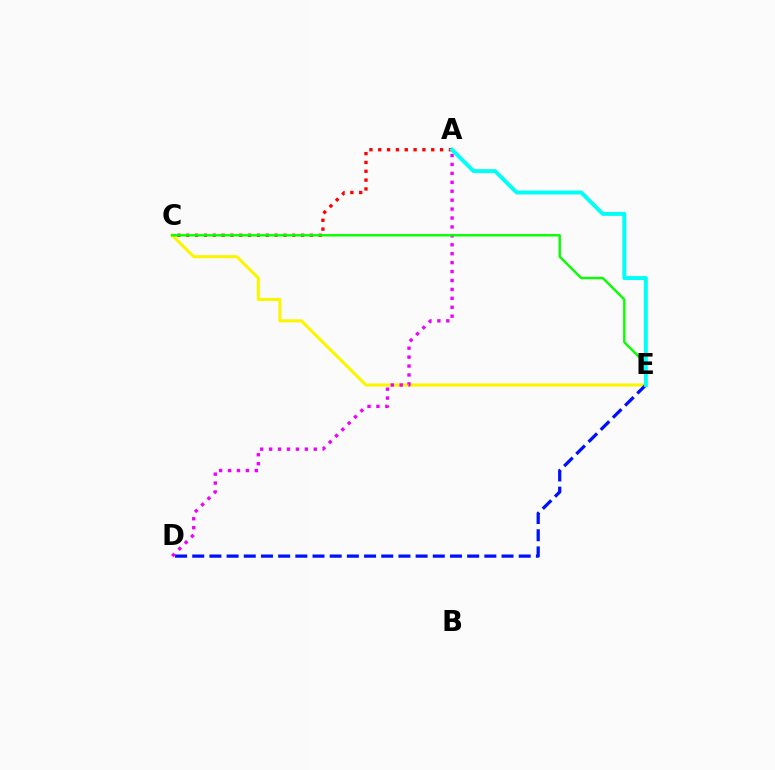{('C', 'E'): [{'color': '#fcf500', 'line_style': 'solid', 'thickness': 2.22}, {'color': '#08ff00', 'line_style': 'solid', 'thickness': 1.74}], ('D', 'E'): [{'color': '#0010ff', 'line_style': 'dashed', 'thickness': 2.33}], ('A', 'C'): [{'color': '#ff0000', 'line_style': 'dotted', 'thickness': 2.4}], ('A', 'D'): [{'color': '#ee00ff', 'line_style': 'dotted', 'thickness': 2.43}], ('A', 'E'): [{'color': '#00fff6', 'line_style': 'solid', 'thickness': 2.85}]}